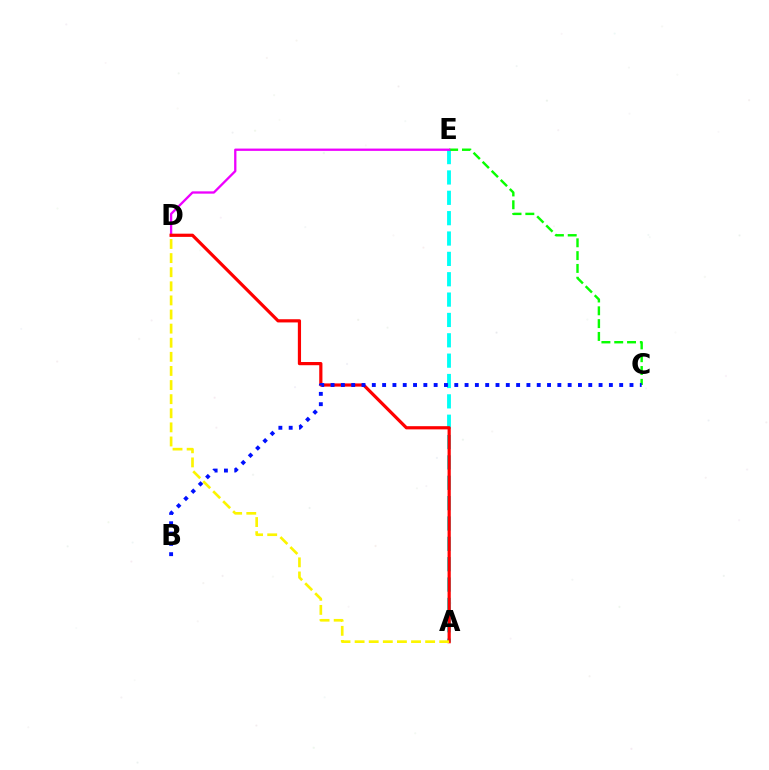{('A', 'E'): [{'color': '#00fff6', 'line_style': 'dashed', 'thickness': 2.77}], ('C', 'E'): [{'color': '#08ff00', 'line_style': 'dashed', 'thickness': 1.74}], ('D', 'E'): [{'color': '#ee00ff', 'line_style': 'solid', 'thickness': 1.66}], ('A', 'D'): [{'color': '#ff0000', 'line_style': 'solid', 'thickness': 2.3}, {'color': '#fcf500', 'line_style': 'dashed', 'thickness': 1.92}], ('B', 'C'): [{'color': '#0010ff', 'line_style': 'dotted', 'thickness': 2.8}]}